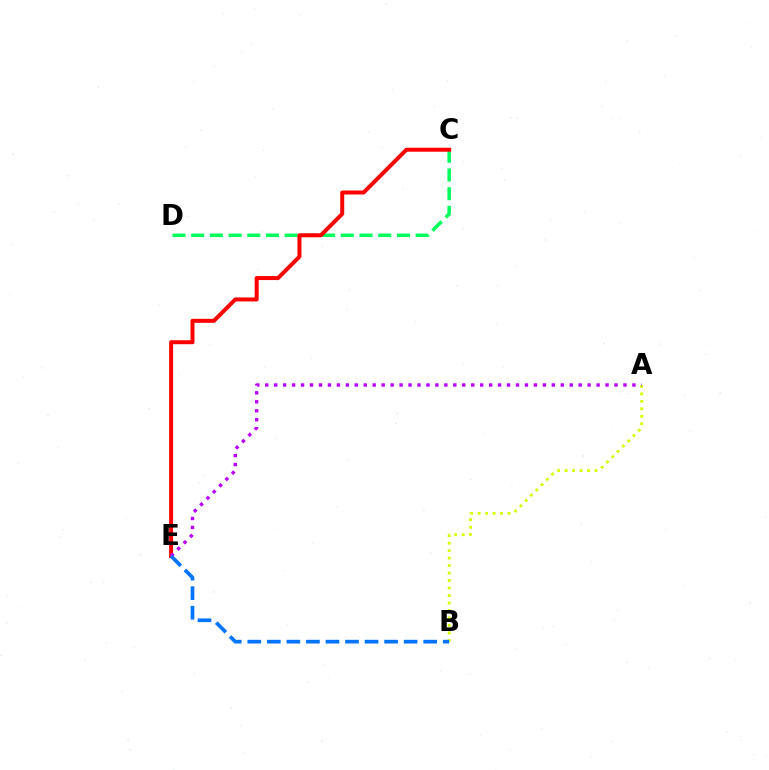{('A', 'B'): [{'color': '#d1ff00', 'line_style': 'dotted', 'thickness': 2.03}], ('C', 'D'): [{'color': '#00ff5c', 'line_style': 'dashed', 'thickness': 2.54}], ('C', 'E'): [{'color': '#ff0000', 'line_style': 'solid', 'thickness': 2.87}], ('A', 'E'): [{'color': '#b900ff', 'line_style': 'dotted', 'thickness': 2.43}], ('B', 'E'): [{'color': '#0074ff', 'line_style': 'dashed', 'thickness': 2.66}]}